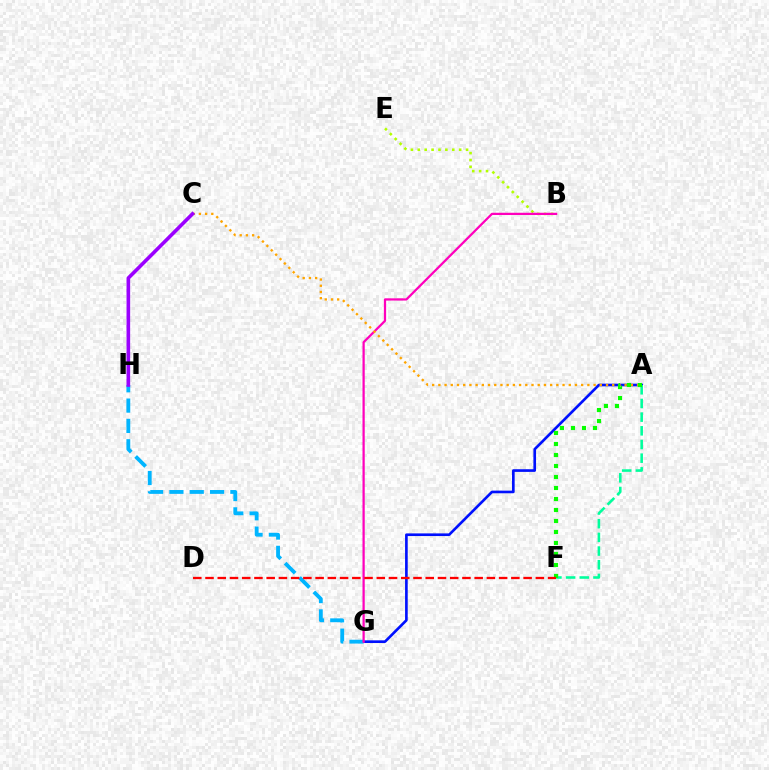{('B', 'E'): [{'color': '#b3ff00', 'line_style': 'dotted', 'thickness': 1.87}], ('A', 'G'): [{'color': '#0010ff', 'line_style': 'solid', 'thickness': 1.91}], ('G', 'H'): [{'color': '#00b5ff', 'line_style': 'dashed', 'thickness': 2.76}], ('B', 'G'): [{'color': '#ff00bd', 'line_style': 'solid', 'thickness': 1.62}], ('A', 'C'): [{'color': '#ffa500', 'line_style': 'dotted', 'thickness': 1.69}], ('A', 'F'): [{'color': '#00ff9d', 'line_style': 'dashed', 'thickness': 1.86}, {'color': '#08ff00', 'line_style': 'dotted', 'thickness': 2.99}], ('C', 'H'): [{'color': '#9b00ff', 'line_style': 'solid', 'thickness': 2.61}], ('D', 'F'): [{'color': '#ff0000', 'line_style': 'dashed', 'thickness': 1.66}]}